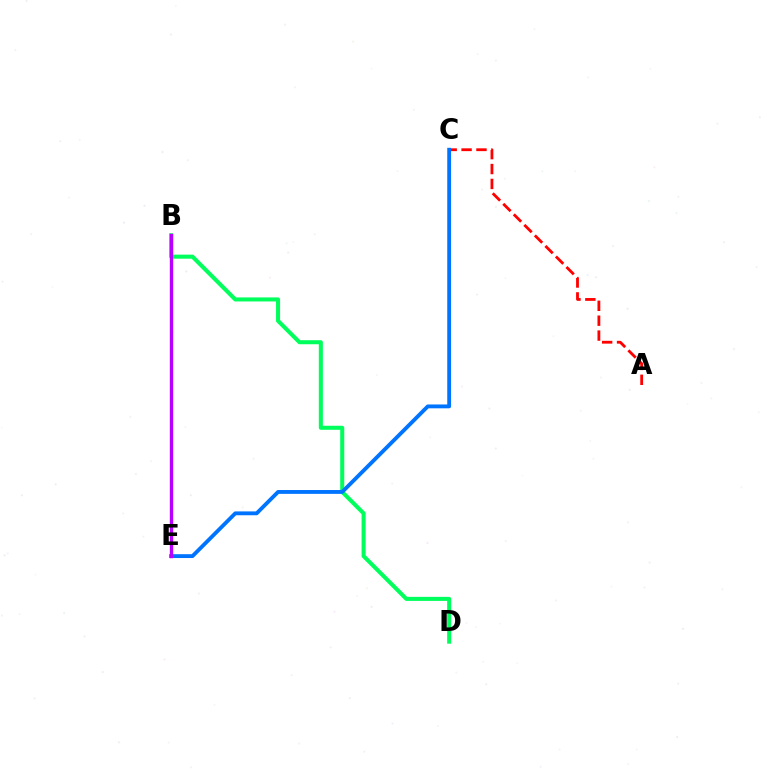{('B', 'D'): [{'color': '#00ff5c', 'line_style': 'solid', 'thickness': 2.91}], ('B', 'E'): [{'color': '#d1ff00', 'line_style': 'dashed', 'thickness': 2.03}, {'color': '#b900ff', 'line_style': 'solid', 'thickness': 2.43}], ('A', 'C'): [{'color': '#ff0000', 'line_style': 'dashed', 'thickness': 2.02}], ('C', 'E'): [{'color': '#0074ff', 'line_style': 'solid', 'thickness': 2.77}]}